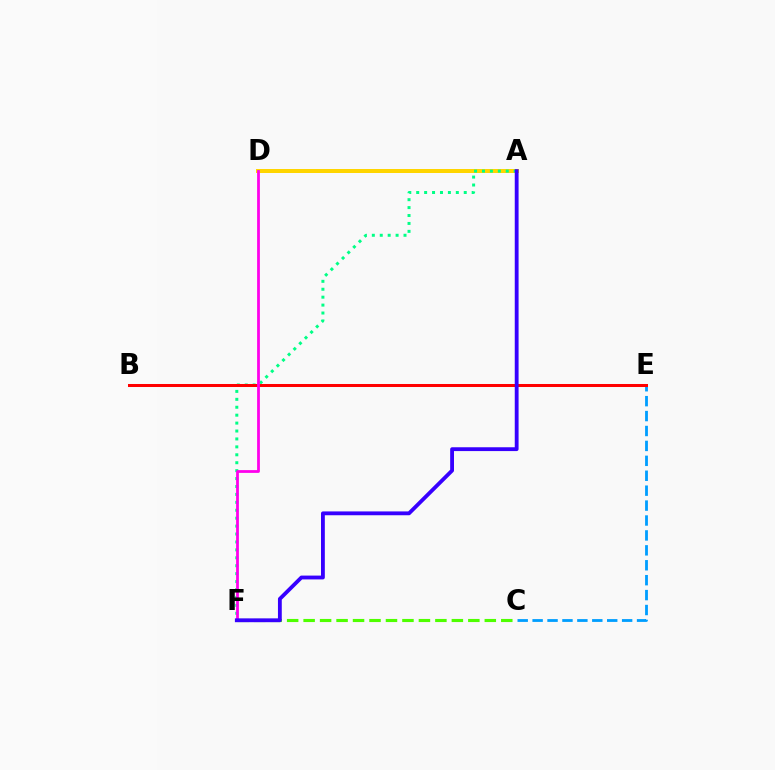{('C', 'F'): [{'color': '#4fff00', 'line_style': 'dashed', 'thickness': 2.24}], ('C', 'E'): [{'color': '#009eff', 'line_style': 'dashed', 'thickness': 2.03}], ('A', 'D'): [{'color': '#ffd500', 'line_style': 'solid', 'thickness': 2.87}], ('A', 'F'): [{'color': '#00ff86', 'line_style': 'dotted', 'thickness': 2.15}, {'color': '#3700ff', 'line_style': 'solid', 'thickness': 2.75}], ('B', 'E'): [{'color': '#ff0000', 'line_style': 'solid', 'thickness': 2.17}], ('D', 'F'): [{'color': '#ff00ed', 'line_style': 'solid', 'thickness': 2.0}]}